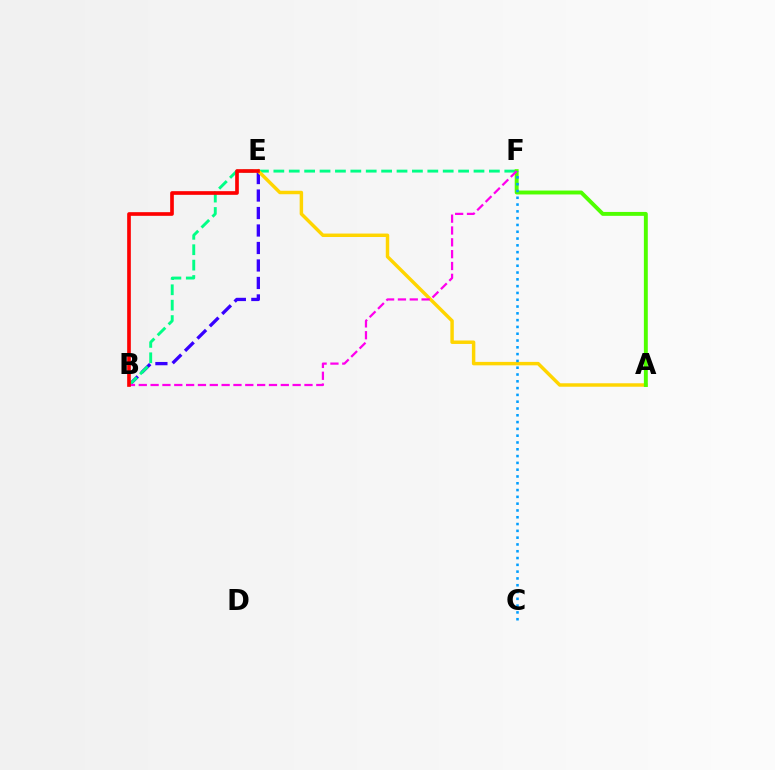{('B', 'E'): [{'color': '#3700ff', 'line_style': 'dashed', 'thickness': 2.38}, {'color': '#ff0000', 'line_style': 'solid', 'thickness': 2.64}], ('B', 'F'): [{'color': '#00ff86', 'line_style': 'dashed', 'thickness': 2.09}, {'color': '#ff00ed', 'line_style': 'dashed', 'thickness': 1.61}], ('A', 'E'): [{'color': '#ffd500', 'line_style': 'solid', 'thickness': 2.48}], ('A', 'F'): [{'color': '#4fff00', 'line_style': 'solid', 'thickness': 2.82}], ('C', 'F'): [{'color': '#009eff', 'line_style': 'dotted', 'thickness': 1.85}]}